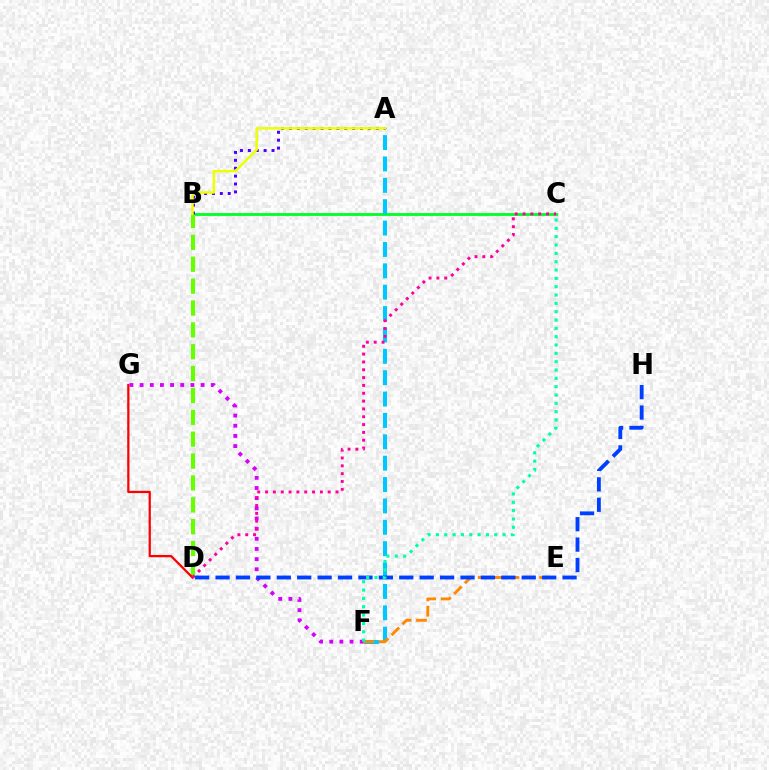{('B', 'C'): [{'color': '#00ff27', 'line_style': 'solid', 'thickness': 2.04}], ('B', 'D'): [{'color': '#66ff00', 'line_style': 'dashed', 'thickness': 2.97}], ('D', 'G'): [{'color': '#ff0000', 'line_style': 'solid', 'thickness': 1.62}], ('A', 'B'): [{'color': '#4f00ff', 'line_style': 'dotted', 'thickness': 2.14}, {'color': '#eeff00', 'line_style': 'solid', 'thickness': 1.79}], ('A', 'F'): [{'color': '#00c7ff', 'line_style': 'dashed', 'thickness': 2.9}], ('E', 'F'): [{'color': '#ff8800', 'line_style': 'dashed', 'thickness': 2.08}], ('F', 'G'): [{'color': '#d600ff', 'line_style': 'dotted', 'thickness': 2.76}], ('C', 'D'): [{'color': '#ff00a0', 'line_style': 'dotted', 'thickness': 2.13}], ('D', 'H'): [{'color': '#003fff', 'line_style': 'dashed', 'thickness': 2.77}], ('C', 'F'): [{'color': '#00ffaf', 'line_style': 'dotted', 'thickness': 2.26}]}